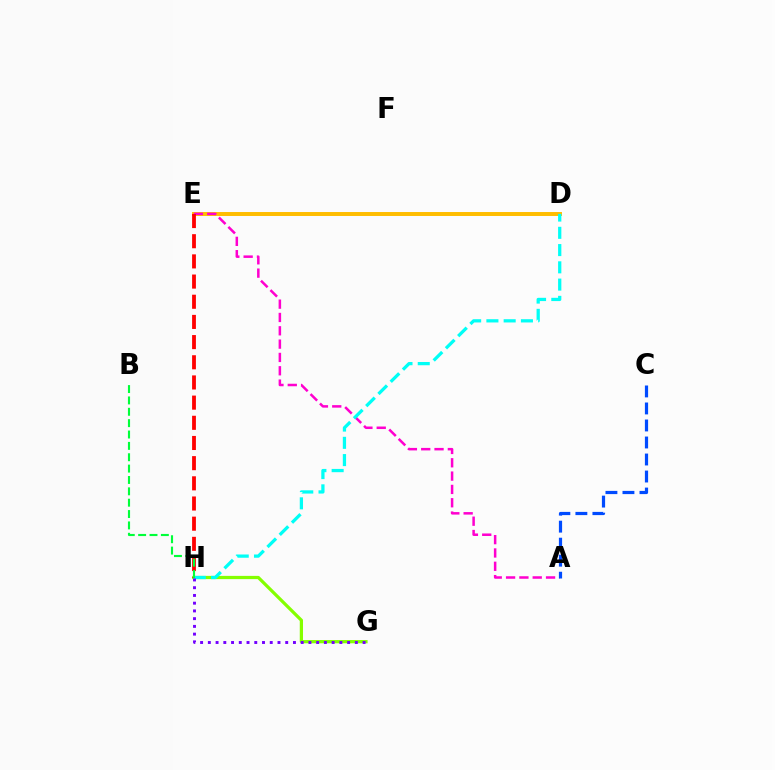{('D', 'E'): [{'color': '#ffbd00', 'line_style': 'solid', 'thickness': 2.85}], ('G', 'H'): [{'color': '#84ff00', 'line_style': 'solid', 'thickness': 2.33}, {'color': '#7200ff', 'line_style': 'dotted', 'thickness': 2.1}], ('A', 'E'): [{'color': '#ff00cf', 'line_style': 'dashed', 'thickness': 1.81}], ('A', 'C'): [{'color': '#004bff', 'line_style': 'dashed', 'thickness': 2.31}], ('E', 'H'): [{'color': '#ff0000', 'line_style': 'dashed', 'thickness': 2.74}], ('D', 'H'): [{'color': '#00fff6', 'line_style': 'dashed', 'thickness': 2.34}], ('B', 'H'): [{'color': '#00ff39', 'line_style': 'dashed', 'thickness': 1.54}]}